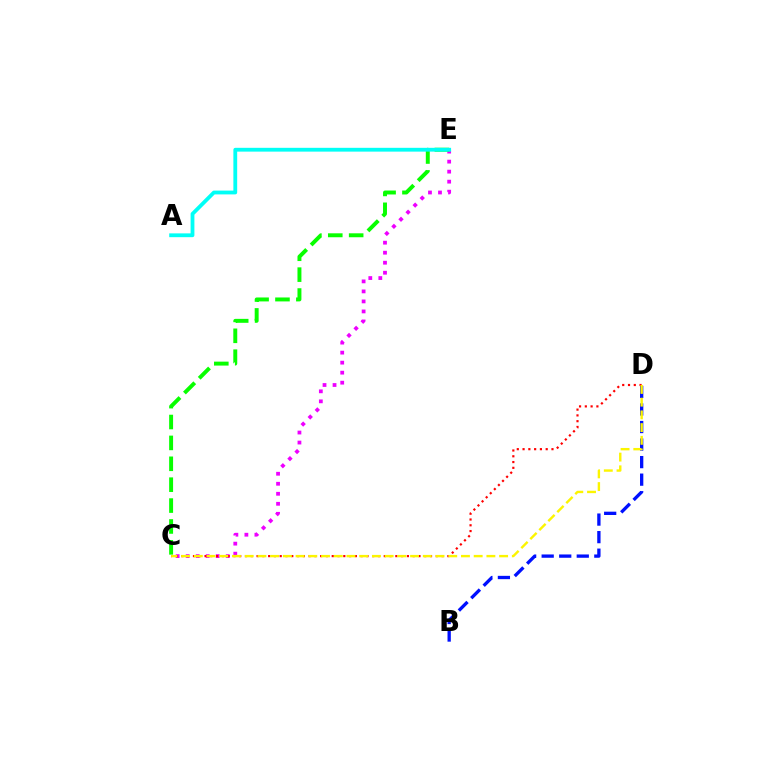{('B', 'D'): [{'color': '#0010ff', 'line_style': 'dashed', 'thickness': 2.38}], ('C', 'E'): [{'color': '#ee00ff', 'line_style': 'dotted', 'thickness': 2.72}, {'color': '#08ff00', 'line_style': 'dashed', 'thickness': 2.84}], ('C', 'D'): [{'color': '#ff0000', 'line_style': 'dotted', 'thickness': 1.57}, {'color': '#fcf500', 'line_style': 'dashed', 'thickness': 1.73}], ('A', 'E'): [{'color': '#00fff6', 'line_style': 'solid', 'thickness': 2.74}]}